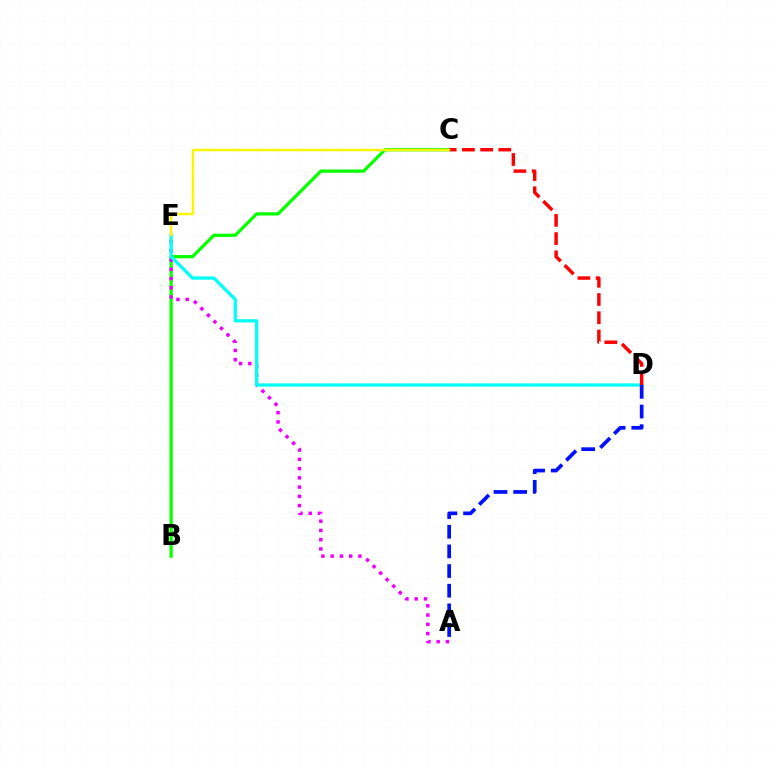{('B', 'C'): [{'color': '#08ff00', 'line_style': 'solid', 'thickness': 2.35}], ('A', 'E'): [{'color': '#ee00ff', 'line_style': 'dotted', 'thickness': 2.51}], ('D', 'E'): [{'color': '#00fff6', 'line_style': 'solid', 'thickness': 2.36}], ('C', 'D'): [{'color': '#ff0000', 'line_style': 'dashed', 'thickness': 2.48}], ('A', 'D'): [{'color': '#0010ff', 'line_style': 'dashed', 'thickness': 2.67}], ('C', 'E'): [{'color': '#fcf500', 'line_style': 'solid', 'thickness': 1.74}]}